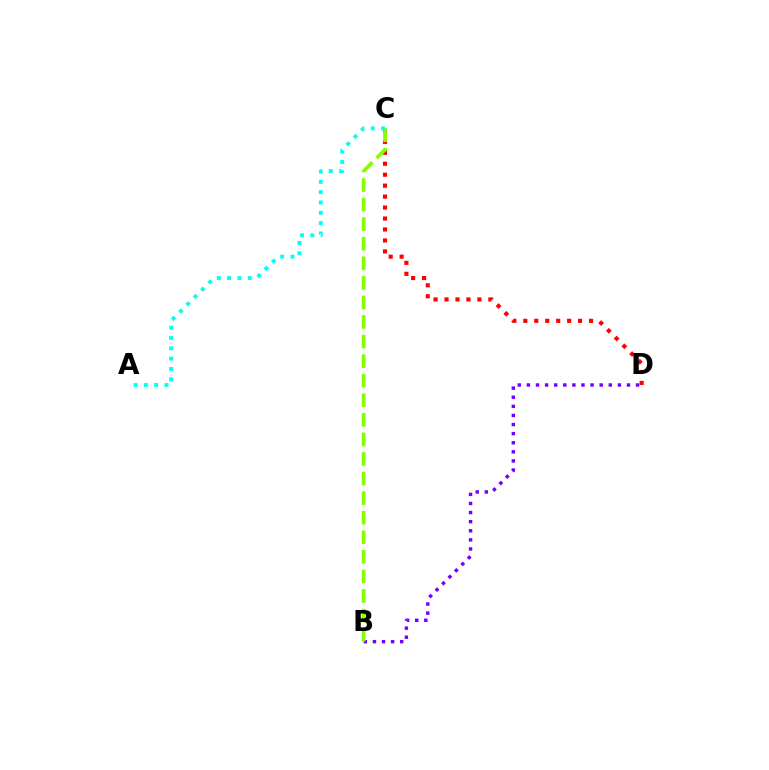{('C', 'D'): [{'color': '#ff0000', 'line_style': 'dotted', 'thickness': 2.98}], ('B', 'D'): [{'color': '#7200ff', 'line_style': 'dotted', 'thickness': 2.47}], ('B', 'C'): [{'color': '#84ff00', 'line_style': 'dashed', 'thickness': 2.66}], ('A', 'C'): [{'color': '#00fff6', 'line_style': 'dotted', 'thickness': 2.8}]}